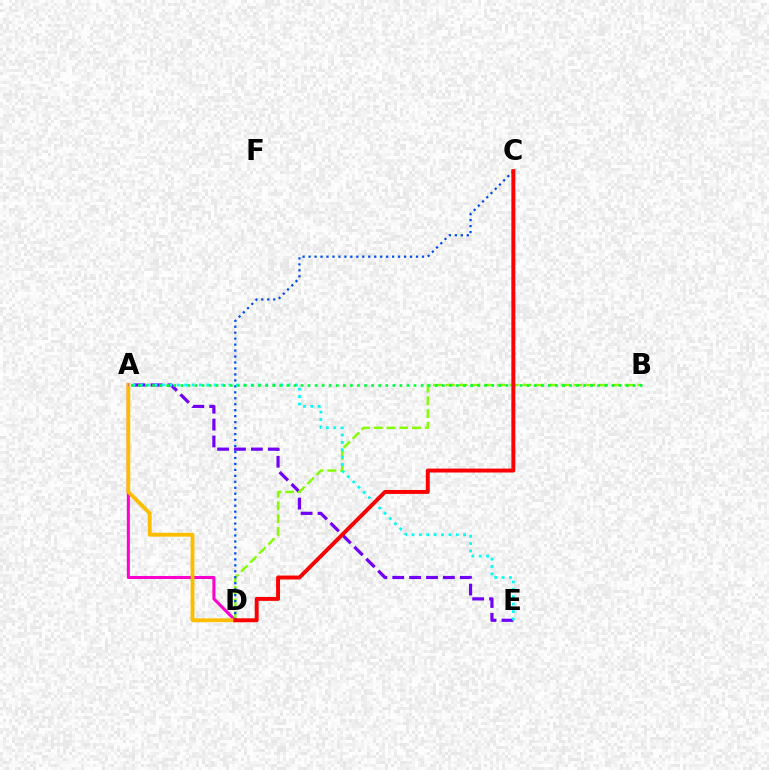{('A', 'D'): [{'color': '#ff00cf', 'line_style': 'solid', 'thickness': 2.18}, {'color': '#ffbd00', 'line_style': 'solid', 'thickness': 2.76}], ('A', 'E'): [{'color': '#7200ff', 'line_style': 'dashed', 'thickness': 2.29}, {'color': '#00fff6', 'line_style': 'dotted', 'thickness': 2.01}], ('B', 'D'): [{'color': '#84ff00', 'line_style': 'dashed', 'thickness': 1.73}], ('C', 'D'): [{'color': '#004bff', 'line_style': 'dotted', 'thickness': 1.62}, {'color': '#ff0000', 'line_style': 'solid', 'thickness': 2.82}], ('A', 'B'): [{'color': '#00ff39', 'line_style': 'dotted', 'thickness': 1.92}]}